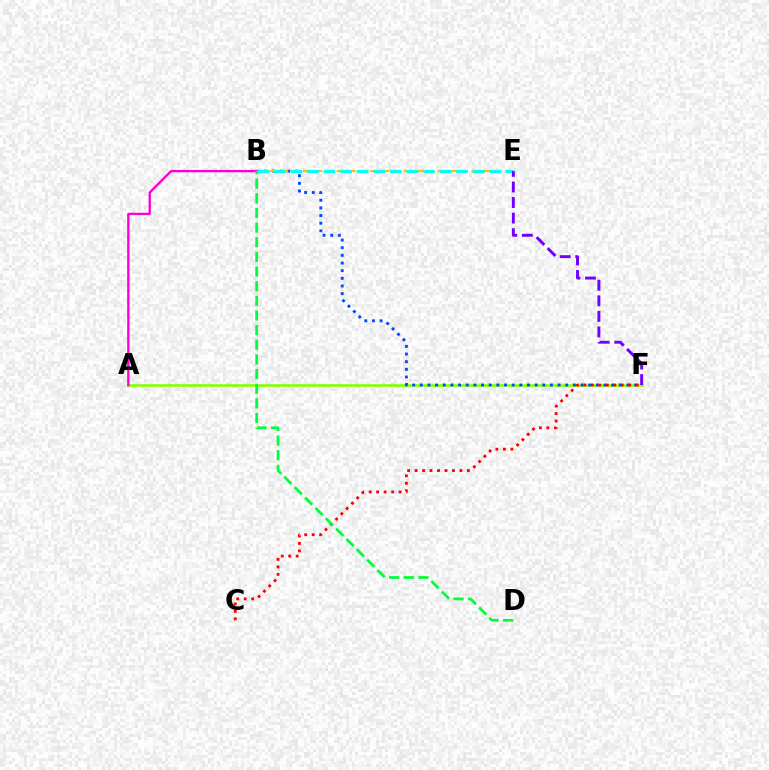{('A', 'F'): [{'color': '#84ff00', 'line_style': 'solid', 'thickness': 1.87}], ('B', 'F'): [{'color': '#004bff', 'line_style': 'dotted', 'thickness': 2.08}], ('B', 'E'): [{'color': '#ffbd00', 'line_style': 'dashed', 'thickness': 1.53}, {'color': '#00fff6', 'line_style': 'dashed', 'thickness': 2.25}], ('A', 'B'): [{'color': '#ff00cf', 'line_style': 'solid', 'thickness': 1.68}], ('C', 'F'): [{'color': '#ff0000', 'line_style': 'dotted', 'thickness': 2.03}], ('E', 'F'): [{'color': '#7200ff', 'line_style': 'dashed', 'thickness': 2.12}], ('B', 'D'): [{'color': '#00ff39', 'line_style': 'dashed', 'thickness': 1.99}]}